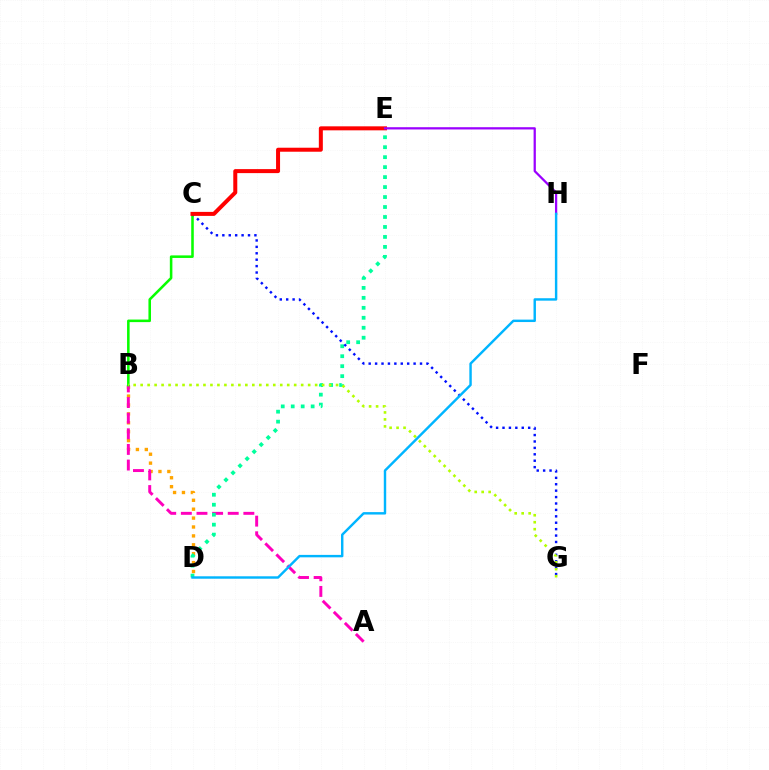{('B', 'D'): [{'color': '#ffa500', 'line_style': 'dotted', 'thickness': 2.42}], ('A', 'B'): [{'color': '#ff00bd', 'line_style': 'dashed', 'thickness': 2.12}], ('D', 'E'): [{'color': '#00ff9d', 'line_style': 'dotted', 'thickness': 2.71}], ('B', 'C'): [{'color': '#08ff00', 'line_style': 'solid', 'thickness': 1.84}], ('C', 'G'): [{'color': '#0010ff', 'line_style': 'dotted', 'thickness': 1.74}], ('C', 'E'): [{'color': '#ff0000', 'line_style': 'solid', 'thickness': 2.88}], ('E', 'H'): [{'color': '#9b00ff', 'line_style': 'solid', 'thickness': 1.62}], ('B', 'G'): [{'color': '#b3ff00', 'line_style': 'dotted', 'thickness': 1.9}], ('D', 'H'): [{'color': '#00b5ff', 'line_style': 'solid', 'thickness': 1.75}]}